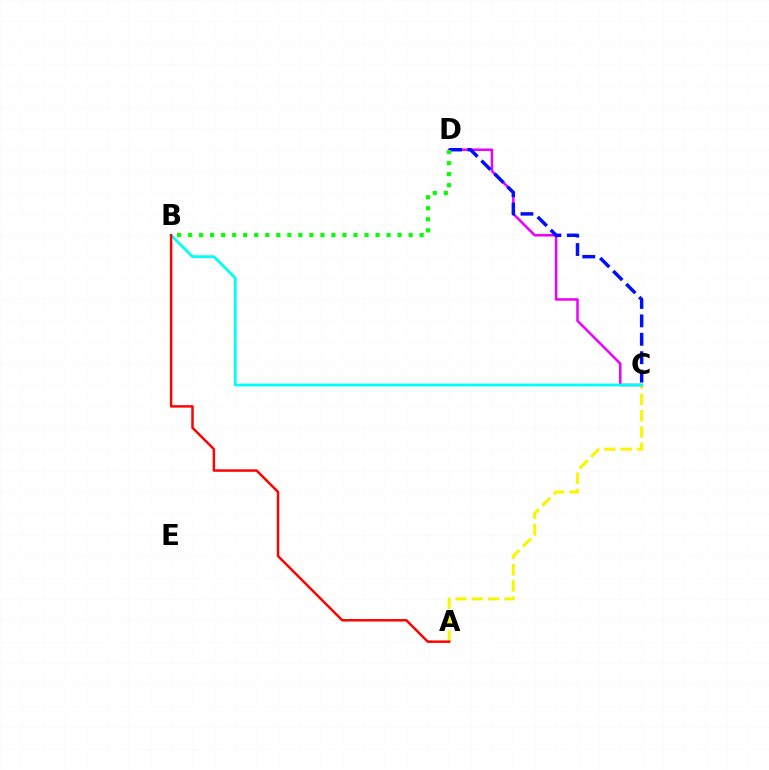{('A', 'C'): [{'color': '#fcf500', 'line_style': 'dashed', 'thickness': 2.22}], ('C', 'D'): [{'color': '#ee00ff', 'line_style': 'solid', 'thickness': 1.82}, {'color': '#0010ff', 'line_style': 'dashed', 'thickness': 2.5}], ('B', 'C'): [{'color': '#00fff6', 'line_style': 'solid', 'thickness': 2.01}], ('B', 'D'): [{'color': '#08ff00', 'line_style': 'dotted', 'thickness': 3.0}], ('A', 'B'): [{'color': '#ff0000', 'line_style': 'solid', 'thickness': 1.77}]}